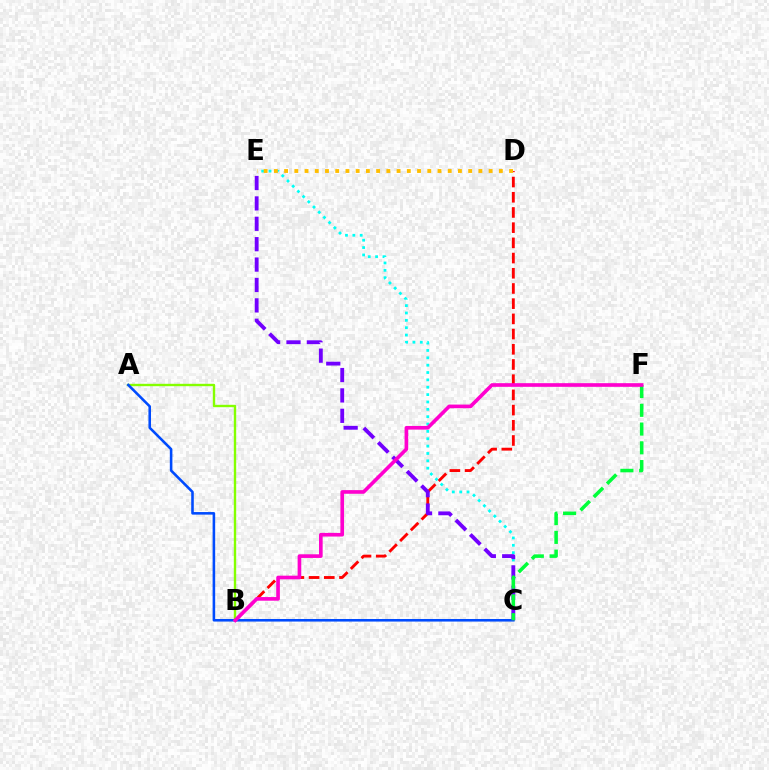{('C', 'E'): [{'color': '#00fff6', 'line_style': 'dotted', 'thickness': 2.0}, {'color': '#7200ff', 'line_style': 'dashed', 'thickness': 2.77}], ('B', 'D'): [{'color': '#ff0000', 'line_style': 'dashed', 'thickness': 2.07}], ('A', 'B'): [{'color': '#84ff00', 'line_style': 'solid', 'thickness': 1.72}], ('D', 'E'): [{'color': '#ffbd00', 'line_style': 'dotted', 'thickness': 2.78}], ('A', 'C'): [{'color': '#004bff', 'line_style': 'solid', 'thickness': 1.85}], ('C', 'F'): [{'color': '#00ff39', 'line_style': 'dashed', 'thickness': 2.55}], ('B', 'F'): [{'color': '#ff00cf', 'line_style': 'solid', 'thickness': 2.63}]}